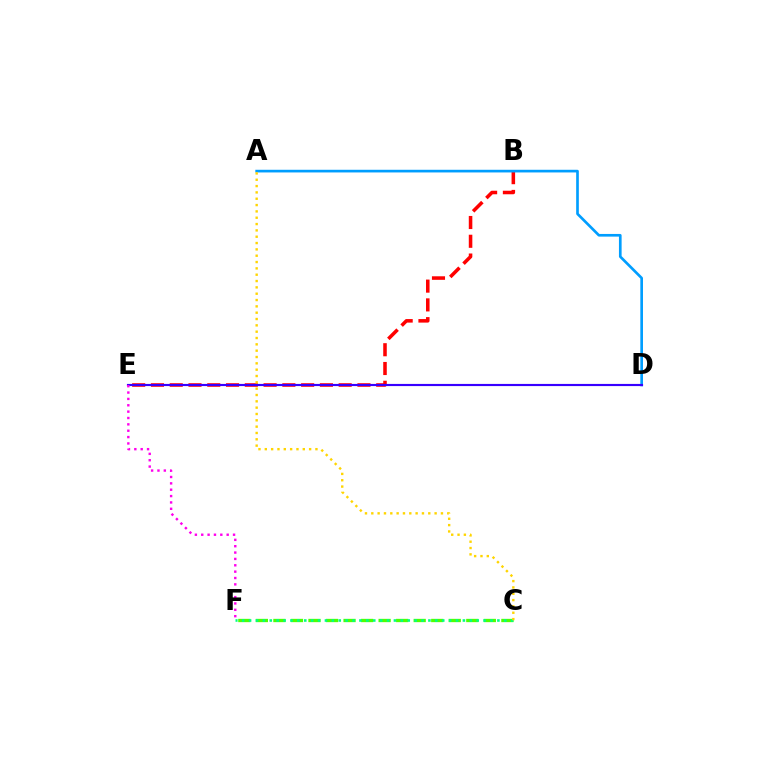{('B', 'E'): [{'color': '#ff0000', 'line_style': 'dashed', 'thickness': 2.55}], ('A', 'D'): [{'color': '#009eff', 'line_style': 'solid', 'thickness': 1.92}], ('C', 'F'): [{'color': '#4fff00', 'line_style': 'dashed', 'thickness': 2.38}, {'color': '#00ff86', 'line_style': 'dotted', 'thickness': 1.87}], ('D', 'E'): [{'color': '#3700ff', 'line_style': 'solid', 'thickness': 1.56}], ('E', 'F'): [{'color': '#ff00ed', 'line_style': 'dotted', 'thickness': 1.73}], ('A', 'C'): [{'color': '#ffd500', 'line_style': 'dotted', 'thickness': 1.72}]}